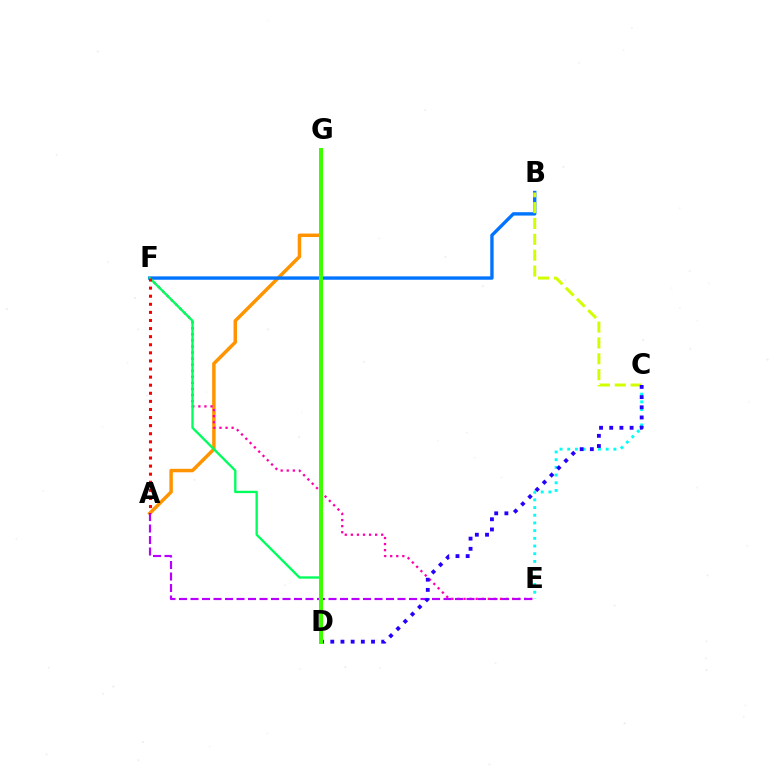{('A', 'G'): [{'color': '#ff9400', 'line_style': 'solid', 'thickness': 2.51}], ('C', 'E'): [{'color': '#00fff6', 'line_style': 'dotted', 'thickness': 2.09}], ('E', 'F'): [{'color': '#ff00ac', 'line_style': 'dotted', 'thickness': 1.65}], ('A', 'E'): [{'color': '#b900ff', 'line_style': 'dashed', 'thickness': 1.56}], ('B', 'F'): [{'color': '#0074ff', 'line_style': 'solid', 'thickness': 2.42}], ('D', 'F'): [{'color': '#00ff5c', 'line_style': 'solid', 'thickness': 1.69}], ('B', 'C'): [{'color': '#d1ff00', 'line_style': 'dashed', 'thickness': 2.15}], ('C', 'D'): [{'color': '#2500ff', 'line_style': 'dotted', 'thickness': 2.77}], ('A', 'F'): [{'color': '#ff0000', 'line_style': 'dotted', 'thickness': 2.2}], ('D', 'G'): [{'color': '#3dff00', 'line_style': 'solid', 'thickness': 2.88}]}